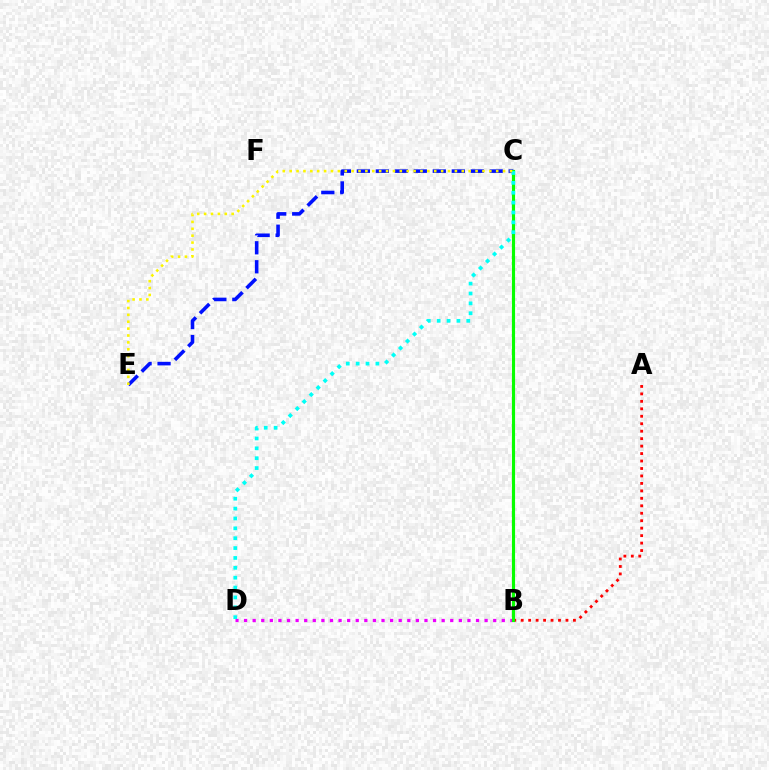{('A', 'B'): [{'color': '#ff0000', 'line_style': 'dotted', 'thickness': 2.03}], ('C', 'E'): [{'color': '#0010ff', 'line_style': 'dashed', 'thickness': 2.58}, {'color': '#fcf500', 'line_style': 'dotted', 'thickness': 1.87}], ('B', 'D'): [{'color': '#ee00ff', 'line_style': 'dotted', 'thickness': 2.33}], ('B', 'C'): [{'color': '#08ff00', 'line_style': 'solid', 'thickness': 2.26}], ('C', 'D'): [{'color': '#00fff6', 'line_style': 'dotted', 'thickness': 2.68}]}